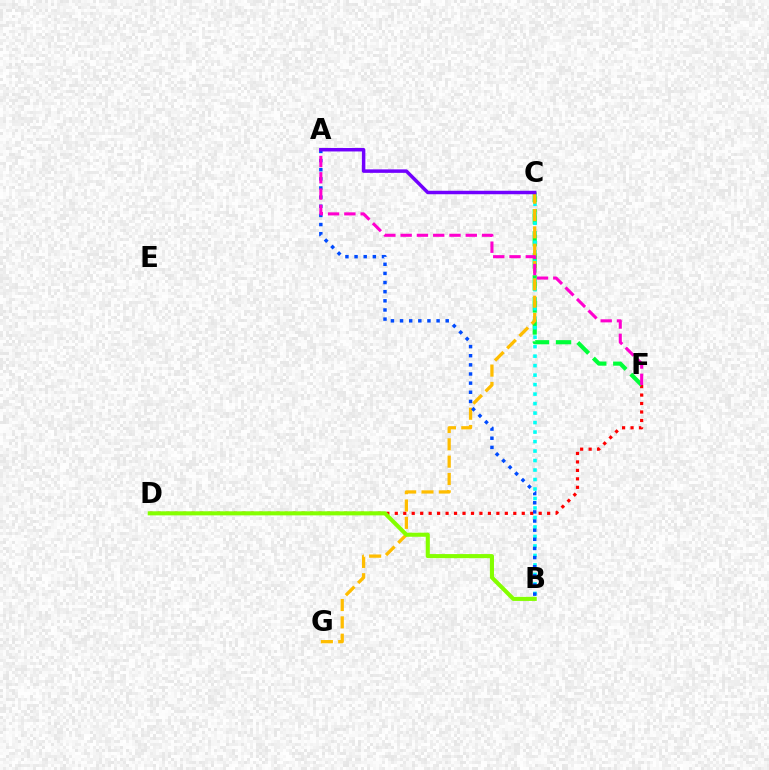{('D', 'F'): [{'color': '#ff0000', 'line_style': 'dotted', 'thickness': 2.3}], ('C', 'F'): [{'color': '#00ff39', 'line_style': 'dashed', 'thickness': 2.99}], ('B', 'C'): [{'color': '#00fff6', 'line_style': 'dotted', 'thickness': 2.58}], ('C', 'G'): [{'color': '#ffbd00', 'line_style': 'dashed', 'thickness': 2.35}], ('A', 'B'): [{'color': '#004bff', 'line_style': 'dotted', 'thickness': 2.48}], ('B', 'D'): [{'color': '#84ff00', 'line_style': 'solid', 'thickness': 2.93}], ('A', 'F'): [{'color': '#ff00cf', 'line_style': 'dashed', 'thickness': 2.21}], ('A', 'C'): [{'color': '#7200ff', 'line_style': 'solid', 'thickness': 2.51}]}